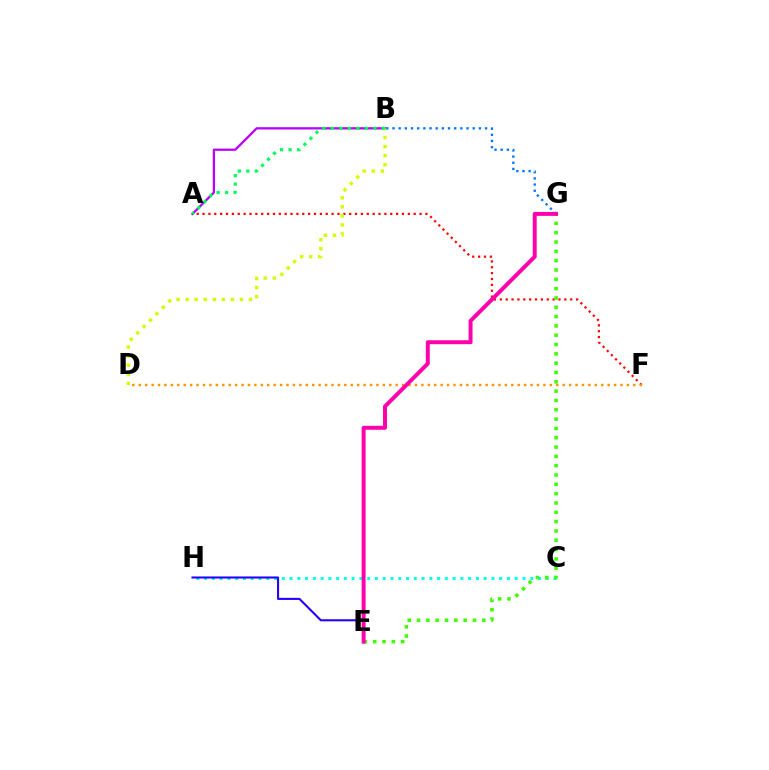{('A', 'F'): [{'color': '#ff0000', 'line_style': 'dotted', 'thickness': 1.59}], ('C', 'H'): [{'color': '#00fff6', 'line_style': 'dotted', 'thickness': 2.11}], ('A', 'B'): [{'color': '#b900ff', 'line_style': 'solid', 'thickness': 1.64}, {'color': '#00ff5c', 'line_style': 'dotted', 'thickness': 2.31}], ('D', 'F'): [{'color': '#ff9400', 'line_style': 'dotted', 'thickness': 1.75}], ('B', 'D'): [{'color': '#d1ff00', 'line_style': 'dotted', 'thickness': 2.46}], ('E', 'G'): [{'color': '#3dff00', 'line_style': 'dotted', 'thickness': 2.53}, {'color': '#ff00ac', 'line_style': 'solid', 'thickness': 2.84}], ('E', 'H'): [{'color': '#2500ff', 'line_style': 'solid', 'thickness': 1.51}], ('B', 'G'): [{'color': '#0074ff', 'line_style': 'dotted', 'thickness': 1.68}]}